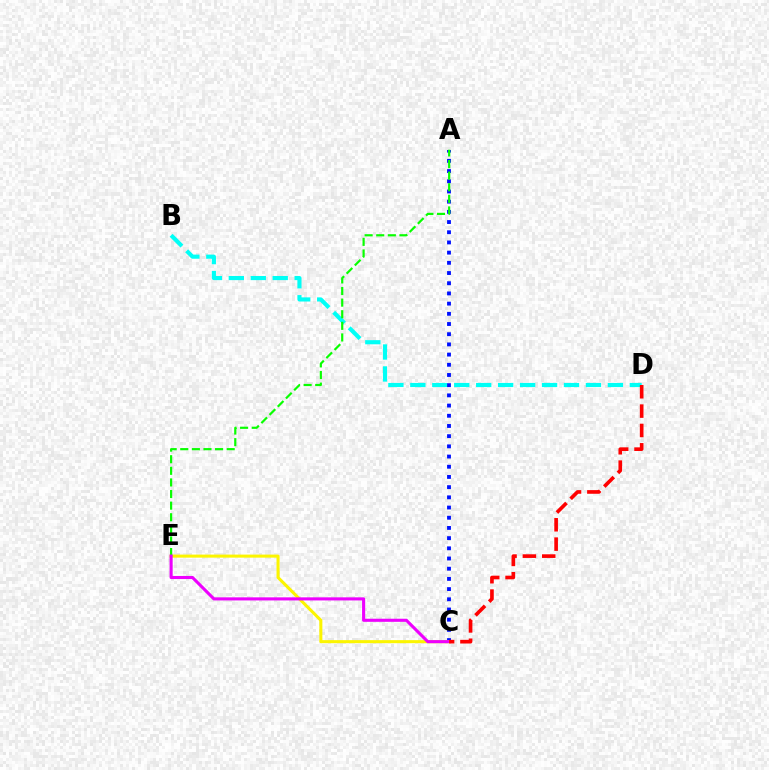{('B', 'D'): [{'color': '#00fff6', 'line_style': 'dashed', 'thickness': 2.98}], ('A', 'C'): [{'color': '#0010ff', 'line_style': 'dotted', 'thickness': 2.77}], ('C', 'E'): [{'color': '#fcf500', 'line_style': 'solid', 'thickness': 2.2}, {'color': '#ee00ff', 'line_style': 'solid', 'thickness': 2.23}], ('A', 'E'): [{'color': '#08ff00', 'line_style': 'dashed', 'thickness': 1.58}], ('C', 'D'): [{'color': '#ff0000', 'line_style': 'dashed', 'thickness': 2.63}]}